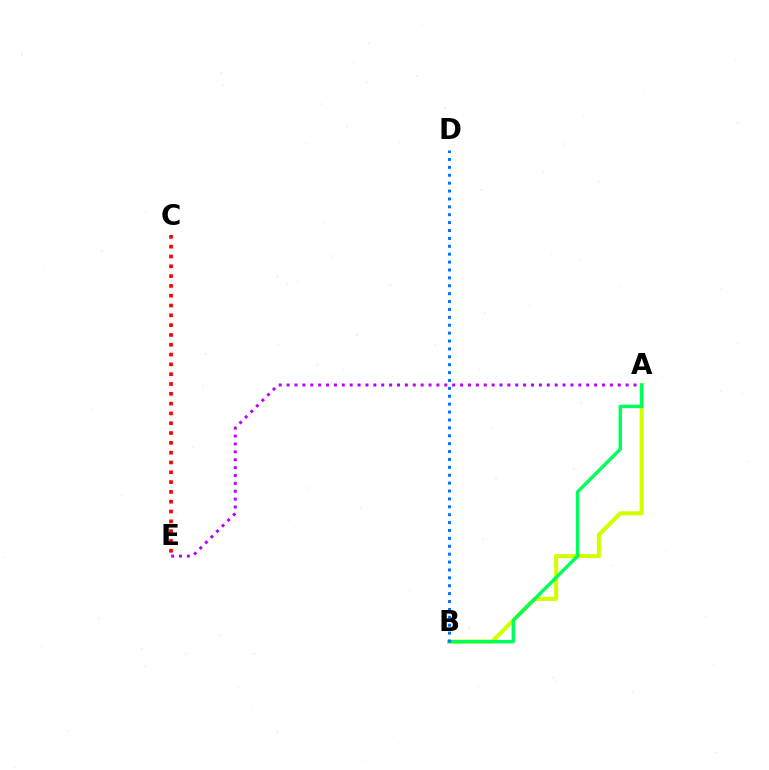{('A', 'E'): [{'color': '#b900ff', 'line_style': 'dotted', 'thickness': 2.14}], ('A', 'B'): [{'color': '#d1ff00', 'line_style': 'solid', 'thickness': 2.95}, {'color': '#00ff5c', 'line_style': 'solid', 'thickness': 2.48}], ('B', 'D'): [{'color': '#0074ff', 'line_style': 'dotted', 'thickness': 2.14}], ('C', 'E'): [{'color': '#ff0000', 'line_style': 'dotted', 'thickness': 2.67}]}